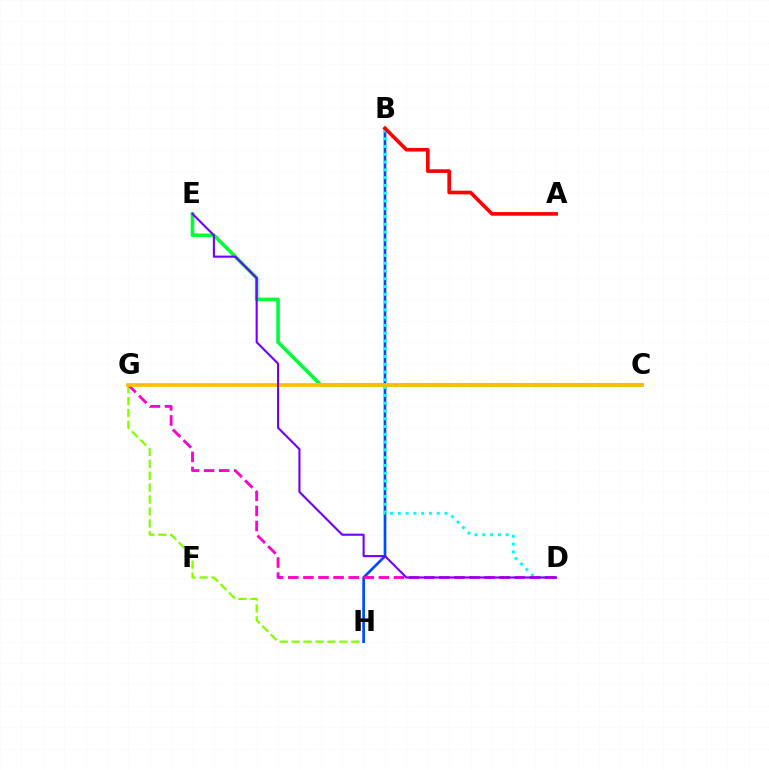{('C', 'E'): [{'color': '#00ff39', 'line_style': 'solid', 'thickness': 2.6}], ('G', 'H'): [{'color': '#84ff00', 'line_style': 'dashed', 'thickness': 1.62}], ('B', 'H'): [{'color': '#004bff', 'line_style': 'solid', 'thickness': 1.95}], ('B', 'D'): [{'color': '#00fff6', 'line_style': 'dotted', 'thickness': 2.11}], ('D', 'G'): [{'color': '#ff00cf', 'line_style': 'dashed', 'thickness': 2.05}], ('A', 'B'): [{'color': '#ff0000', 'line_style': 'solid', 'thickness': 2.62}], ('C', 'G'): [{'color': '#ffbd00', 'line_style': 'solid', 'thickness': 2.63}], ('D', 'E'): [{'color': '#7200ff', 'line_style': 'solid', 'thickness': 1.52}]}